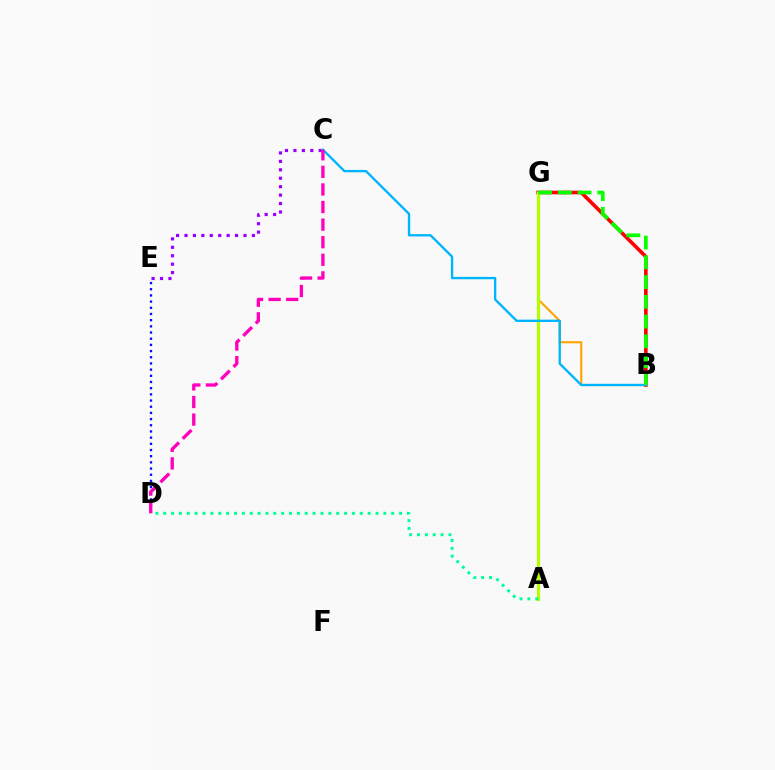{('B', 'G'): [{'color': '#ff0000', 'line_style': 'solid', 'thickness': 2.6}, {'color': '#ffa500', 'line_style': 'solid', 'thickness': 1.53}, {'color': '#08ff00', 'line_style': 'dashed', 'thickness': 2.68}], ('A', 'G'): [{'color': '#b3ff00', 'line_style': 'solid', 'thickness': 2.29}], ('D', 'E'): [{'color': '#0010ff', 'line_style': 'dotted', 'thickness': 1.68}], ('C', 'E'): [{'color': '#9b00ff', 'line_style': 'dotted', 'thickness': 2.29}], ('B', 'C'): [{'color': '#00b5ff', 'line_style': 'solid', 'thickness': 1.69}], ('C', 'D'): [{'color': '#ff00bd', 'line_style': 'dashed', 'thickness': 2.39}], ('A', 'D'): [{'color': '#00ff9d', 'line_style': 'dotted', 'thickness': 2.14}]}